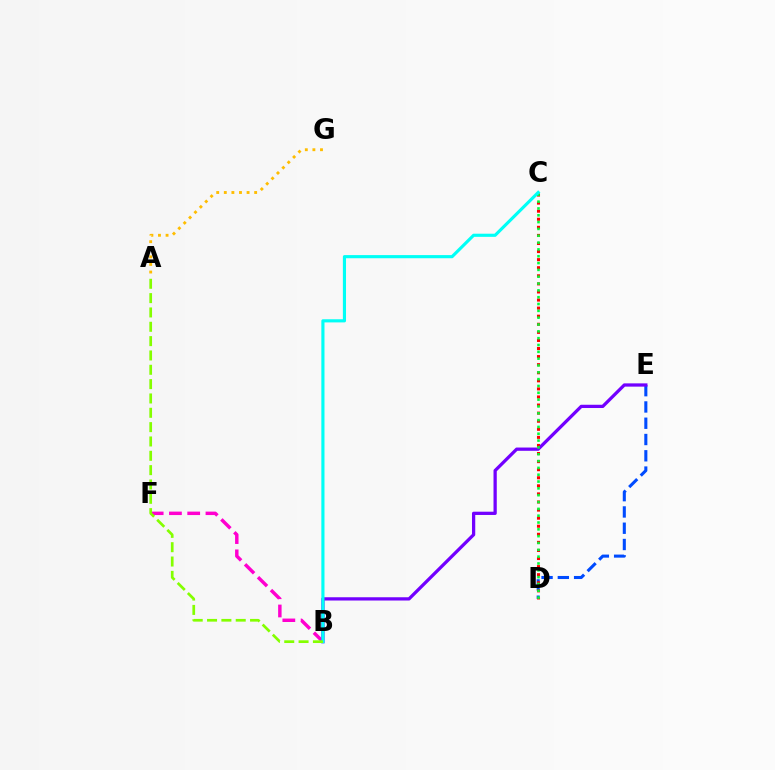{('B', 'F'): [{'color': '#ff00cf', 'line_style': 'dashed', 'thickness': 2.48}], ('D', 'E'): [{'color': '#004bff', 'line_style': 'dashed', 'thickness': 2.21}], ('C', 'D'): [{'color': '#ff0000', 'line_style': 'dotted', 'thickness': 2.19}, {'color': '#00ff39', 'line_style': 'dotted', 'thickness': 1.86}], ('B', 'E'): [{'color': '#7200ff', 'line_style': 'solid', 'thickness': 2.35}], ('A', 'G'): [{'color': '#ffbd00', 'line_style': 'dotted', 'thickness': 2.06}], ('B', 'C'): [{'color': '#00fff6', 'line_style': 'solid', 'thickness': 2.26}], ('A', 'B'): [{'color': '#84ff00', 'line_style': 'dashed', 'thickness': 1.95}]}